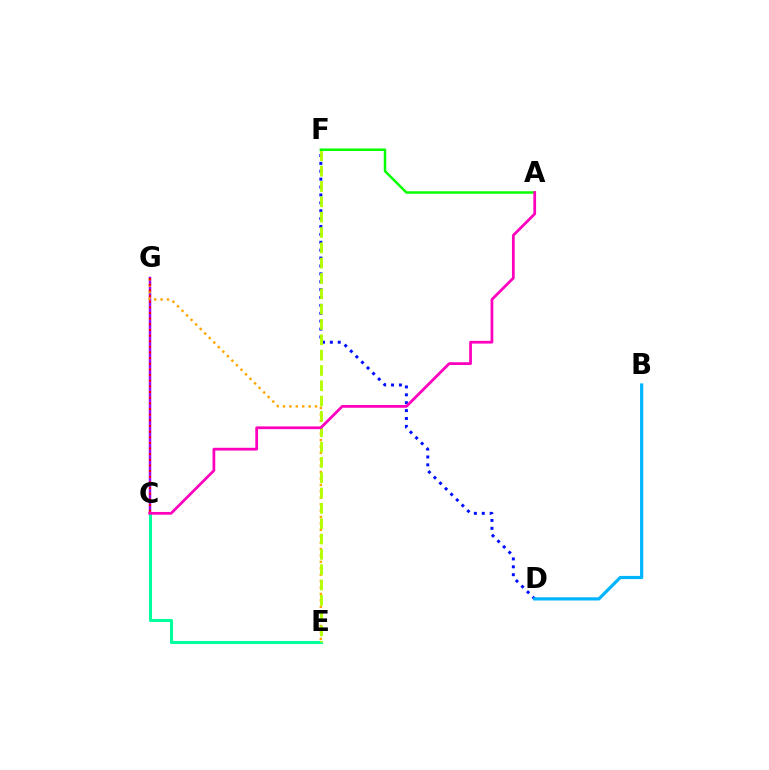{('C', 'G'): [{'color': '#9b00ff', 'line_style': 'solid', 'thickness': 1.78}, {'color': '#ff0000', 'line_style': 'dotted', 'thickness': 1.53}], ('E', 'G'): [{'color': '#ffa500', 'line_style': 'dotted', 'thickness': 1.74}], ('C', 'E'): [{'color': '#00ff9d', 'line_style': 'solid', 'thickness': 2.2}], ('D', 'F'): [{'color': '#0010ff', 'line_style': 'dotted', 'thickness': 2.14}], ('E', 'F'): [{'color': '#b3ff00', 'line_style': 'dashed', 'thickness': 2.08}], ('B', 'D'): [{'color': '#00b5ff', 'line_style': 'solid', 'thickness': 2.31}], ('A', 'F'): [{'color': '#08ff00', 'line_style': 'solid', 'thickness': 1.8}], ('A', 'C'): [{'color': '#ff00bd', 'line_style': 'solid', 'thickness': 1.98}]}